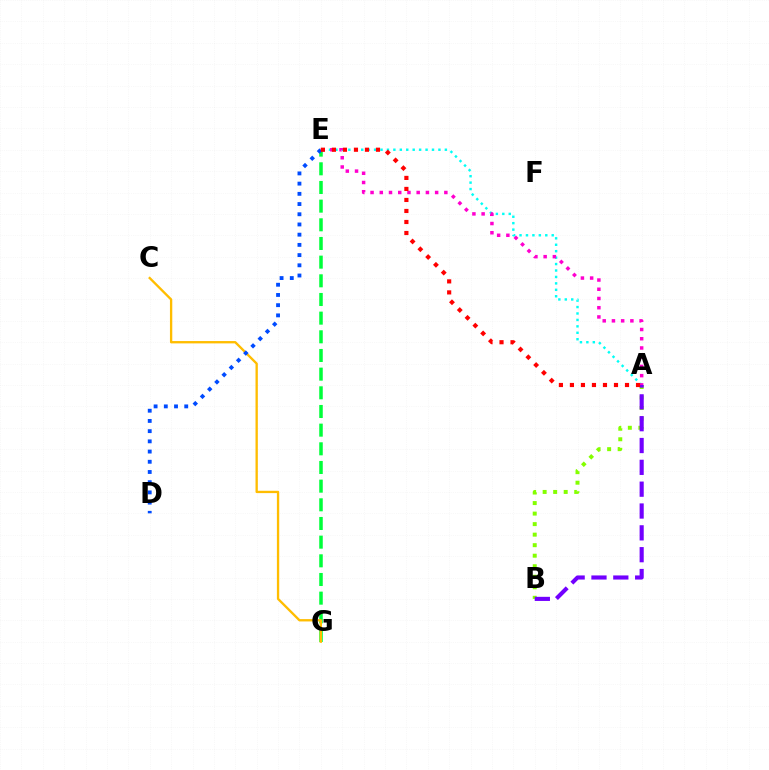{('A', 'E'): [{'color': '#00fff6', 'line_style': 'dotted', 'thickness': 1.75}, {'color': '#ff00cf', 'line_style': 'dotted', 'thickness': 2.51}, {'color': '#ff0000', 'line_style': 'dotted', 'thickness': 2.99}], ('A', 'B'): [{'color': '#84ff00', 'line_style': 'dotted', 'thickness': 2.86}, {'color': '#7200ff', 'line_style': 'dashed', 'thickness': 2.97}], ('E', 'G'): [{'color': '#00ff39', 'line_style': 'dashed', 'thickness': 2.54}], ('C', 'G'): [{'color': '#ffbd00', 'line_style': 'solid', 'thickness': 1.68}], ('D', 'E'): [{'color': '#004bff', 'line_style': 'dotted', 'thickness': 2.77}]}